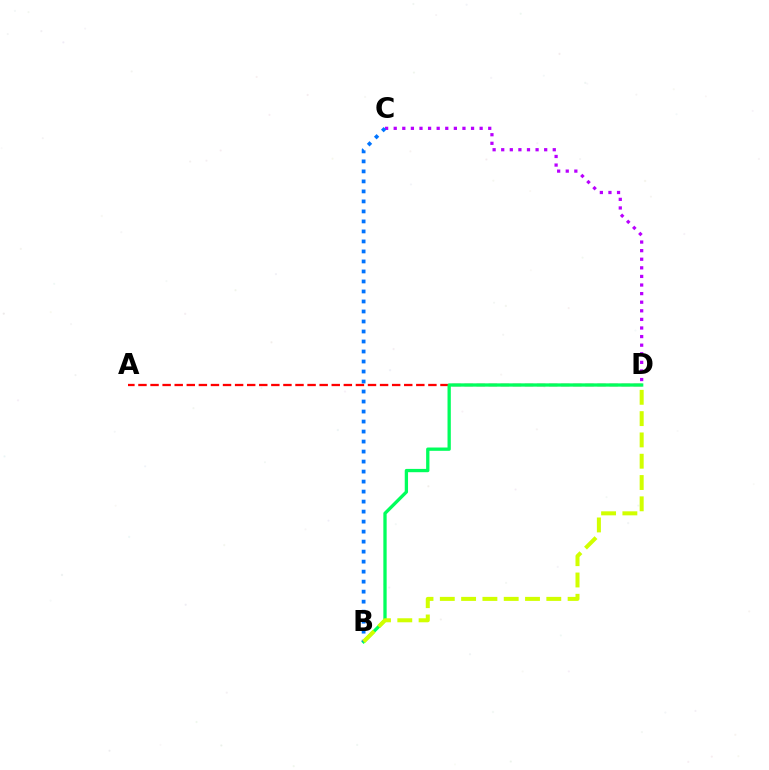{('A', 'D'): [{'color': '#ff0000', 'line_style': 'dashed', 'thickness': 1.64}], ('C', 'D'): [{'color': '#b900ff', 'line_style': 'dotted', 'thickness': 2.33}], ('B', 'D'): [{'color': '#00ff5c', 'line_style': 'solid', 'thickness': 2.38}, {'color': '#d1ff00', 'line_style': 'dashed', 'thickness': 2.89}], ('B', 'C'): [{'color': '#0074ff', 'line_style': 'dotted', 'thickness': 2.72}]}